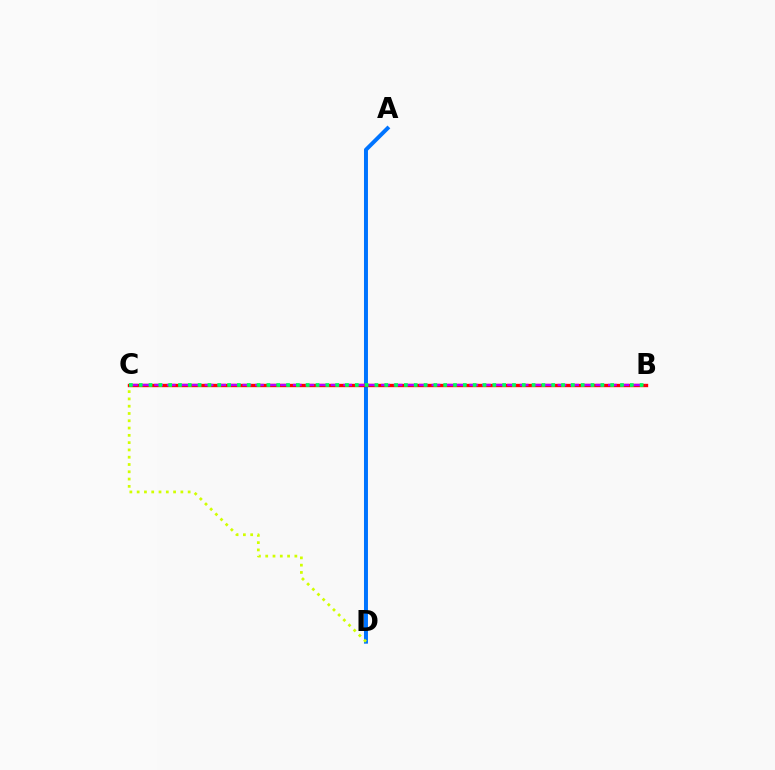{('A', 'D'): [{'color': '#0074ff', 'line_style': 'solid', 'thickness': 2.86}], ('C', 'D'): [{'color': '#d1ff00', 'line_style': 'dotted', 'thickness': 1.98}], ('B', 'C'): [{'color': '#ff0000', 'line_style': 'solid', 'thickness': 2.42}, {'color': '#b900ff', 'line_style': 'dashed', 'thickness': 1.71}, {'color': '#00ff5c', 'line_style': 'dotted', 'thickness': 2.67}]}